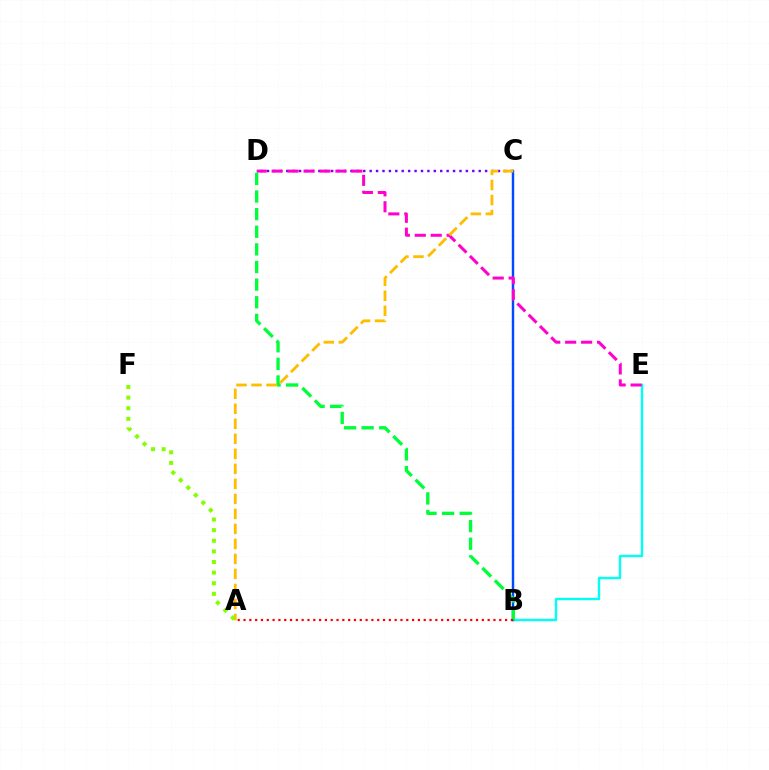{('B', 'E'): [{'color': '#00fff6', 'line_style': 'solid', 'thickness': 1.73}], ('C', 'D'): [{'color': '#7200ff', 'line_style': 'dotted', 'thickness': 1.74}], ('B', 'C'): [{'color': '#004bff', 'line_style': 'solid', 'thickness': 1.75}], ('D', 'E'): [{'color': '#ff00cf', 'line_style': 'dashed', 'thickness': 2.17}], ('B', 'D'): [{'color': '#00ff39', 'line_style': 'dashed', 'thickness': 2.39}], ('A', 'C'): [{'color': '#ffbd00', 'line_style': 'dashed', 'thickness': 2.04}], ('A', 'F'): [{'color': '#84ff00', 'line_style': 'dotted', 'thickness': 2.88}], ('A', 'B'): [{'color': '#ff0000', 'line_style': 'dotted', 'thickness': 1.58}]}